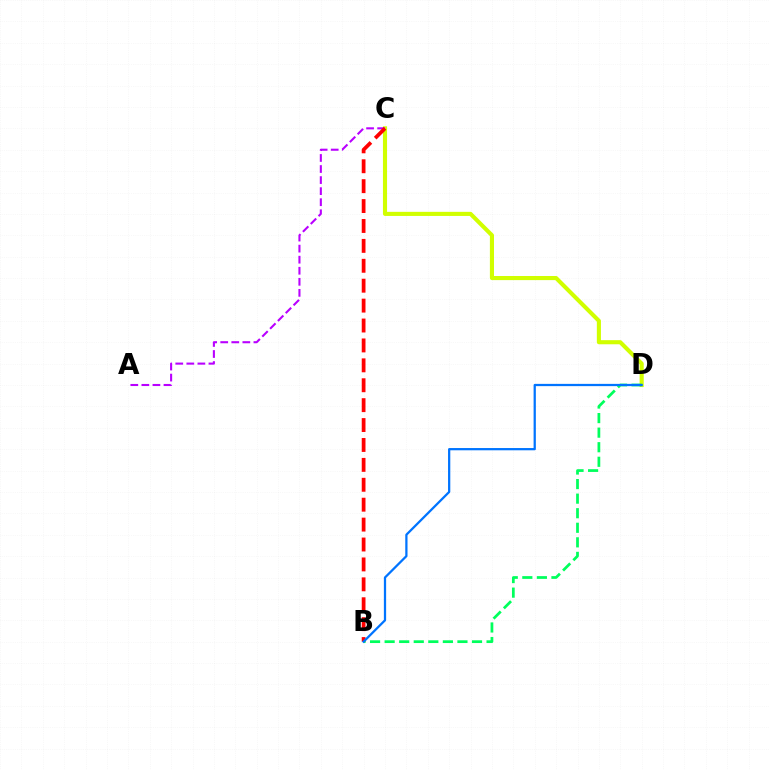{('C', 'D'): [{'color': '#d1ff00', 'line_style': 'solid', 'thickness': 2.96}], ('A', 'C'): [{'color': '#b900ff', 'line_style': 'dashed', 'thickness': 1.5}], ('B', 'D'): [{'color': '#00ff5c', 'line_style': 'dashed', 'thickness': 1.98}, {'color': '#0074ff', 'line_style': 'solid', 'thickness': 1.62}], ('B', 'C'): [{'color': '#ff0000', 'line_style': 'dashed', 'thickness': 2.7}]}